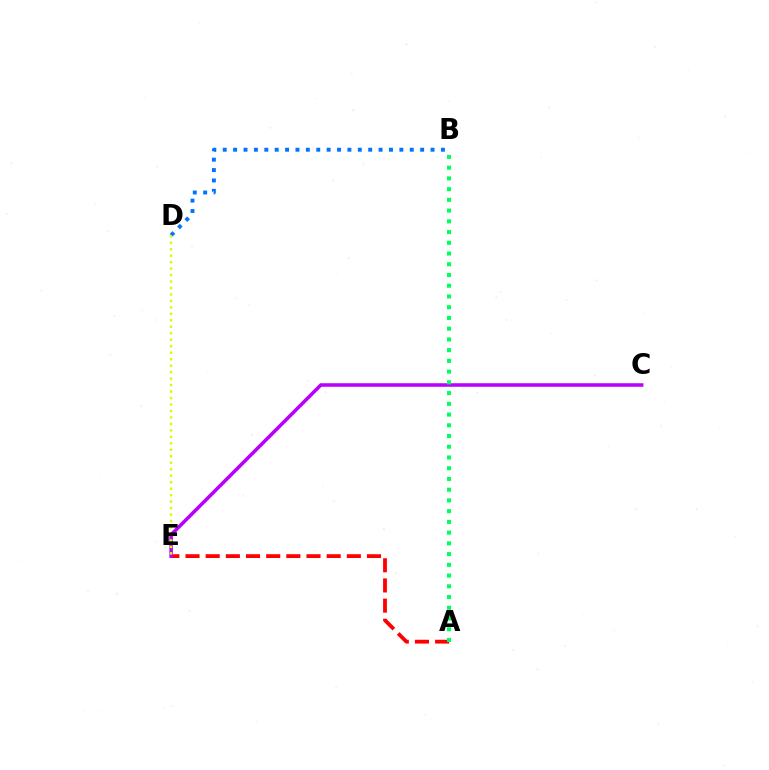{('A', 'E'): [{'color': '#ff0000', 'line_style': 'dashed', 'thickness': 2.74}], ('B', 'D'): [{'color': '#0074ff', 'line_style': 'dotted', 'thickness': 2.82}], ('C', 'E'): [{'color': '#b900ff', 'line_style': 'solid', 'thickness': 2.55}], ('A', 'B'): [{'color': '#00ff5c', 'line_style': 'dotted', 'thickness': 2.92}], ('D', 'E'): [{'color': '#d1ff00', 'line_style': 'dotted', 'thickness': 1.76}]}